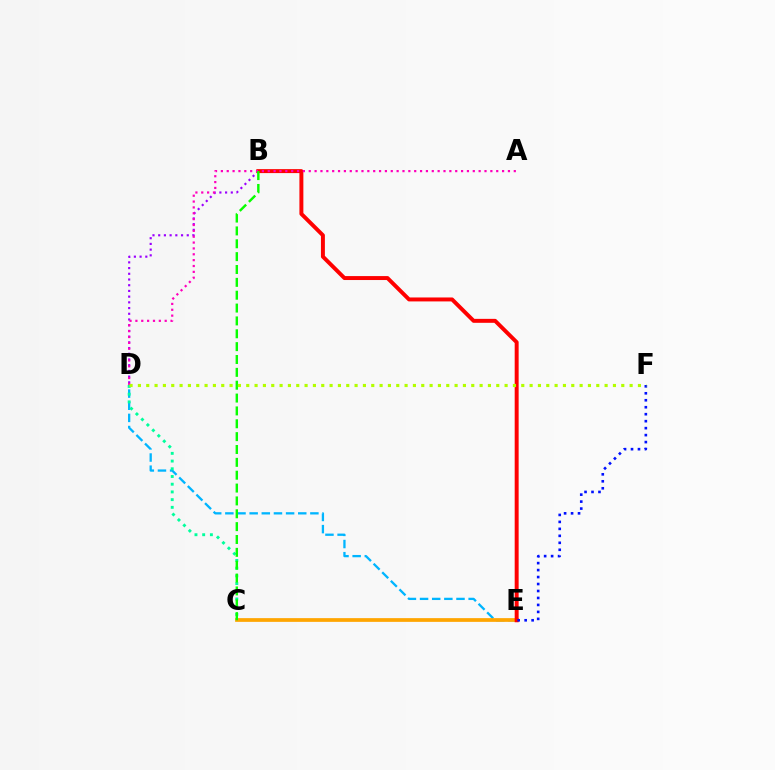{('D', 'E'): [{'color': '#00b5ff', 'line_style': 'dashed', 'thickness': 1.65}], ('C', 'E'): [{'color': '#ffa500', 'line_style': 'solid', 'thickness': 2.68}], ('B', 'D'): [{'color': '#9b00ff', 'line_style': 'dotted', 'thickness': 1.55}], ('B', 'E'): [{'color': '#ff0000', 'line_style': 'solid', 'thickness': 2.84}], ('A', 'D'): [{'color': '#ff00bd', 'line_style': 'dotted', 'thickness': 1.59}], ('C', 'D'): [{'color': '#00ff9d', 'line_style': 'dotted', 'thickness': 2.1}], ('B', 'C'): [{'color': '#08ff00', 'line_style': 'dashed', 'thickness': 1.75}], ('E', 'F'): [{'color': '#0010ff', 'line_style': 'dotted', 'thickness': 1.89}], ('D', 'F'): [{'color': '#b3ff00', 'line_style': 'dotted', 'thickness': 2.26}]}